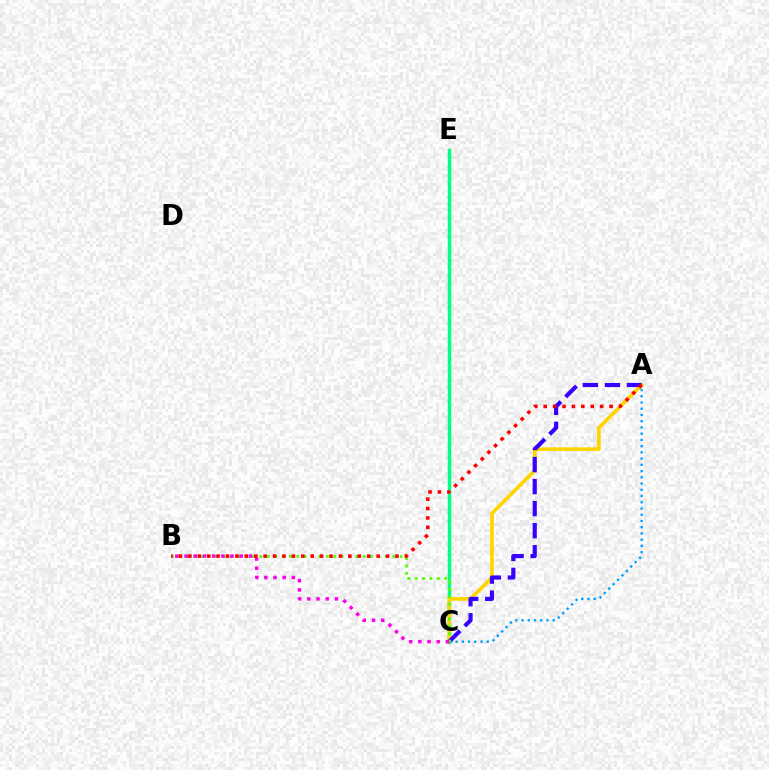{('C', 'E'): [{'color': '#00ff86', 'line_style': 'solid', 'thickness': 2.51}], ('A', 'C'): [{'color': '#ffd500', 'line_style': 'solid', 'thickness': 2.65}, {'color': '#3700ff', 'line_style': 'dashed', 'thickness': 2.99}, {'color': '#009eff', 'line_style': 'dotted', 'thickness': 1.69}], ('B', 'C'): [{'color': '#4fff00', 'line_style': 'dotted', 'thickness': 2.01}, {'color': '#ff00ed', 'line_style': 'dotted', 'thickness': 2.5}], ('A', 'B'): [{'color': '#ff0000', 'line_style': 'dotted', 'thickness': 2.56}]}